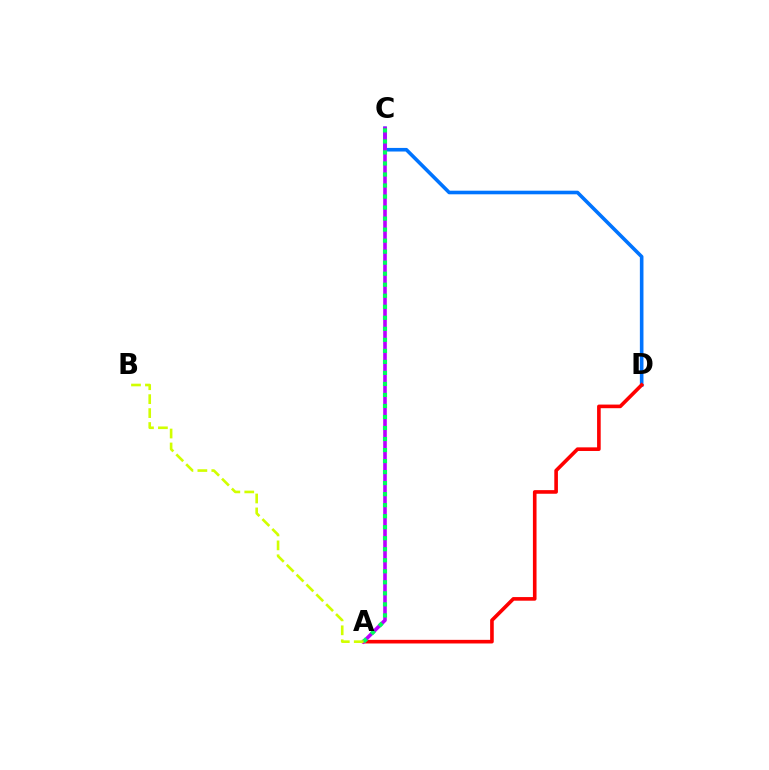{('C', 'D'): [{'color': '#0074ff', 'line_style': 'solid', 'thickness': 2.59}], ('A', 'D'): [{'color': '#ff0000', 'line_style': 'solid', 'thickness': 2.61}], ('A', 'C'): [{'color': '#b900ff', 'line_style': 'solid', 'thickness': 2.6}, {'color': '#00ff5c', 'line_style': 'dotted', 'thickness': 2.99}], ('A', 'B'): [{'color': '#d1ff00', 'line_style': 'dashed', 'thickness': 1.89}]}